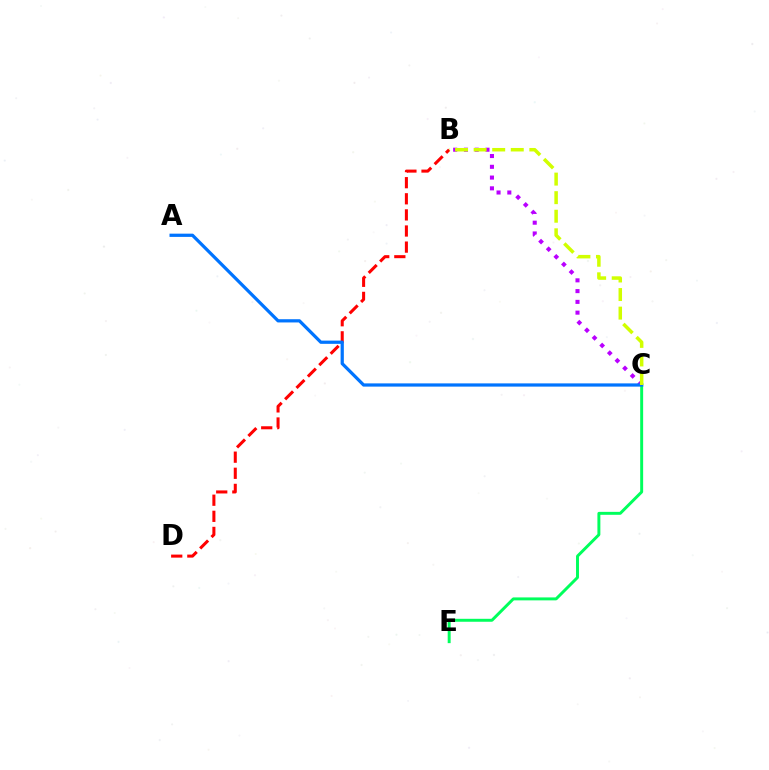{('B', 'C'): [{'color': '#b900ff', 'line_style': 'dotted', 'thickness': 2.93}, {'color': '#d1ff00', 'line_style': 'dashed', 'thickness': 2.52}], ('C', 'E'): [{'color': '#00ff5c', 'line_style': 'solid', 'thickness': 2.12}], ('B', 'D'): [{'color': '#ff0000', 'line_style': 'dashed', 'thickness': 2.19}], ('A', 'C'): [{'color': '#0074ff', 'line_style': 'solid', 'thickness': 2.33}]}